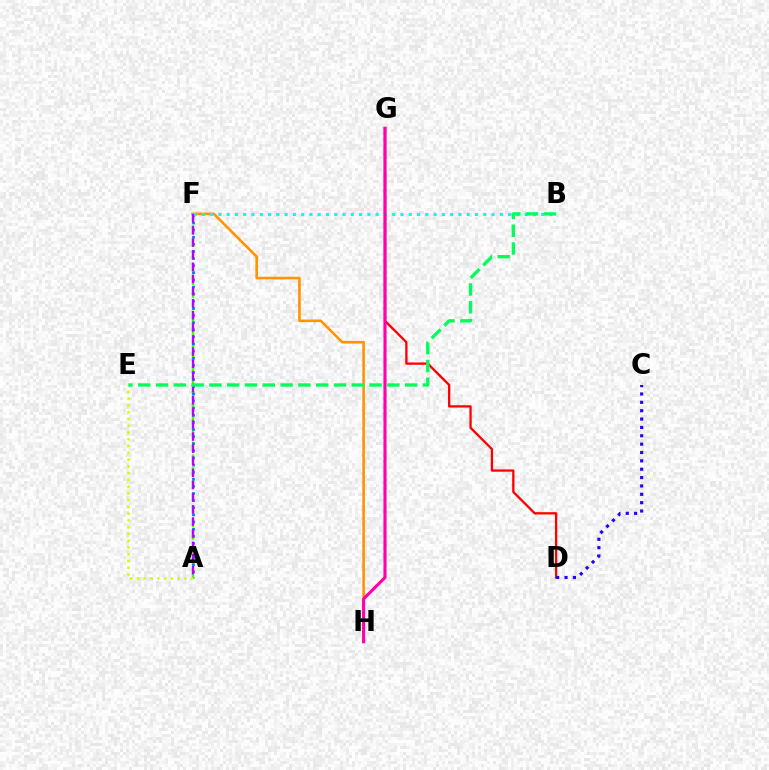{('F', 'H'): [{'color': '#ff9400', 'line_style': 'solid', 'thickness': 1.88}], ('D', 'G'): [{'color': '#ff0000', 'line_style': 'solid', 'thickness': 1.66}], ('A', 'F'): [{'color': '#3dff00', 'line_style': 'dashed', 'thickness': 1.73}, {'color': '#0074ff', 'line_style': 'dotted', 'thickness': 1.93}, {'color': '#b900ff', 'line_style': 'dashed', 'thickness': 1.65}], ('C', 'D'): [{'color': '#2500ff', 'line_style': 'dotted', 'thickness': 2.27}], ('B', 'F'): [{'color': '#00fff6', 'line_style': 'dotted', 'thickness': 2.25}], ('A', 'E'): [{'color': '#d1ff00', 'line_style': 'dotted', 'thickness': 1.84}], ('B', 'E'): [{'color': '#00ff5c', 'line_style': 'dashed', 'thickness': 2.42}], ('G', 'H'): [{'color': '#ff00ac', 'line_style': 'solid', 'thickness': 2.24}]}